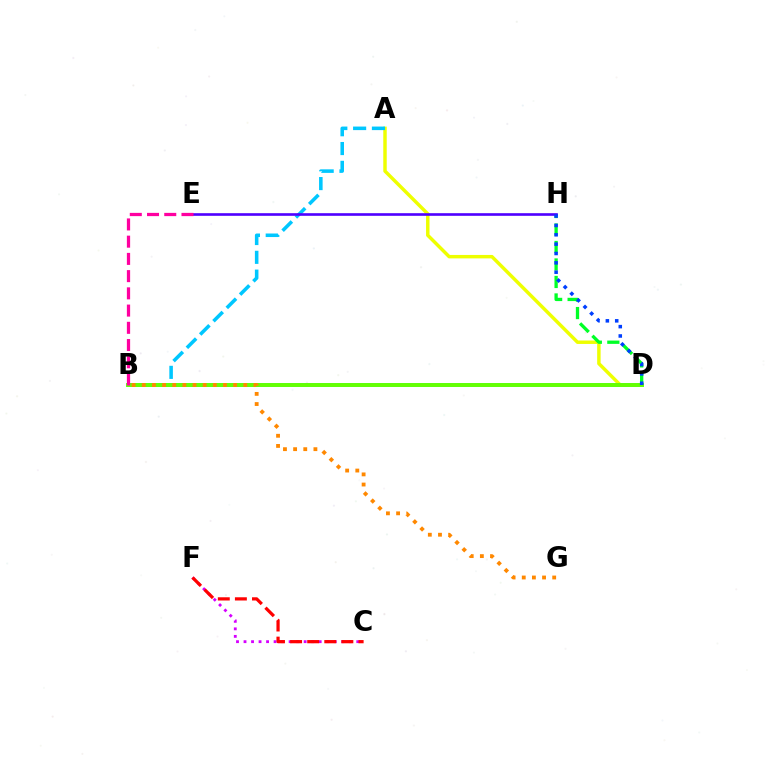{('A', 'D'): [{'color': '#eeff00', 'line_style': 'solid', 'thickness': 2.49}], ('D', 'H'): [{'color': '#00ff27', 'line_style': 'dashed', 'thickness': 2.38}, {'color': '#003fff', 'line_style': 'dotted', 'thickness': 2.54}], ('C', 'F'): [{'color': '#d600ff', 'line_style': 'dotted', 'thickness': 2.04}, {'color': '#ff0000', 'line_style': 'dashed', 'thickness': 2.32}], ('A', 'B'): [{'color': '#00c7ff', 'line_style': 'dashed', 'thickness': 2.56}], ('B', 'D'): [{'color': '#00ffaf', 'line_style': 'solid', 'thickness': 2.72}, {'color': '#66ff00', 'line_style': 'solid', 'thickness': 2.76}], ('E', 'H'): [{'color': '#4f00ff', 'line_style': 'solid', 'thickness': 1.9}], ('B', 'E'): [{'color': '#ff00a0', 'line_style': 'dashed', 'thickness': 2.34}], ('B', 'G'): [{'color': '#ff8800', 'line_style': 'dotted', 'thickness': 2.76}]}